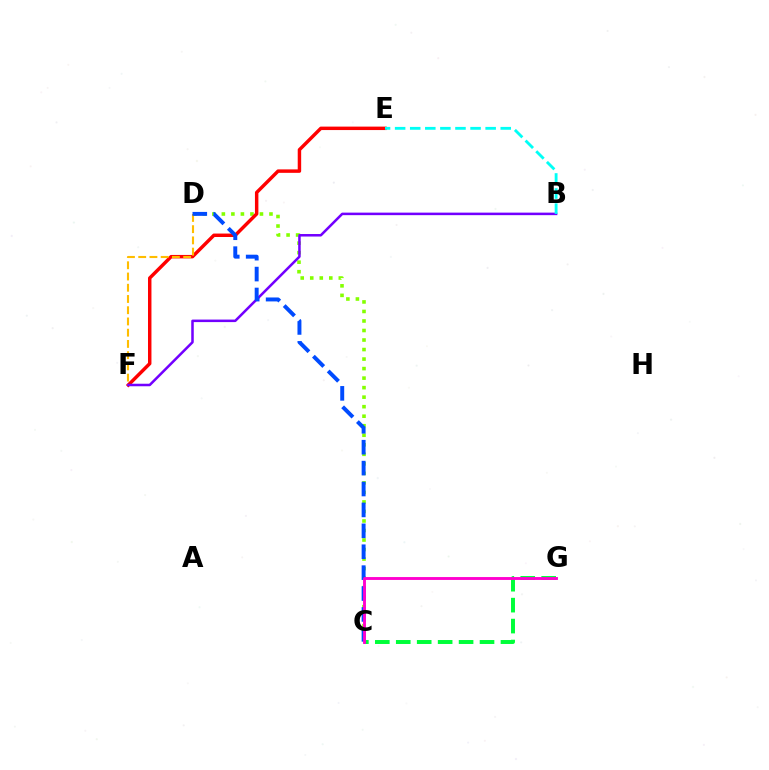{('C', 'D'): [{'color': '#84ff00', 'line_style': 'dotted', 'thickness': 2.59}, {'color': '#004bff', 'line_style': 'dashed', 'thickness': 2.84}], ('E', 'F'): [{'color': '#ff0000', 'line_style': 'solid', 'thickness': 2.48}], ('B', 'F'): [{'color': '#7200ff', 'line_style': 'solid', 'thickness': 1.82}], ('D', 'F'): [{'color': '#ffbd00', 'line_style': 'dashed', 'thickness': 1.53}], ('C', 'G'): [{'color': '#00ff39', 'line_style': 'dashed', 'thickness': 2.85}, {'color': '#ff00cf', 'line_style': 'solid', 'thickness': 2.07}], ('B', 'E'): [{'color': '#00fff6', 'line_style': 'dashed', 'thickness': 2.05}]}